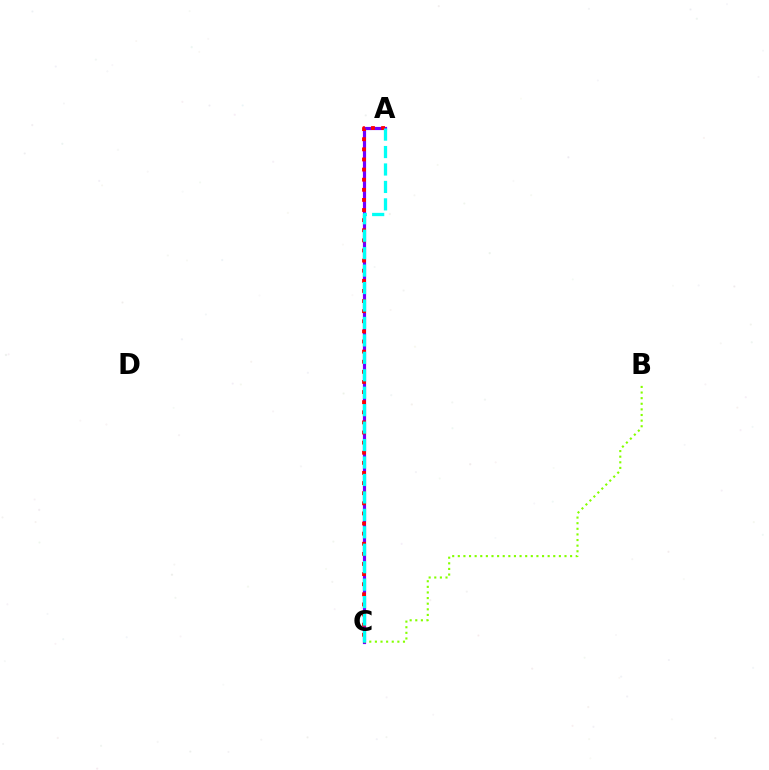{('A', 'C'): [{'color': '#7200ff', 'line_style': 'solid', 'thickness': 2.29}, {'color': '#ff0000', 'line_style': 'dotted', 'thickness': 2.75}, {'color': '#00fff6', 'line_style': 'dashed', 'thickness': 2.37}], ('B', 'C'): [{'color': '#84ff00', 'line_style': 'dotted', 'thickness': 1.53}]}